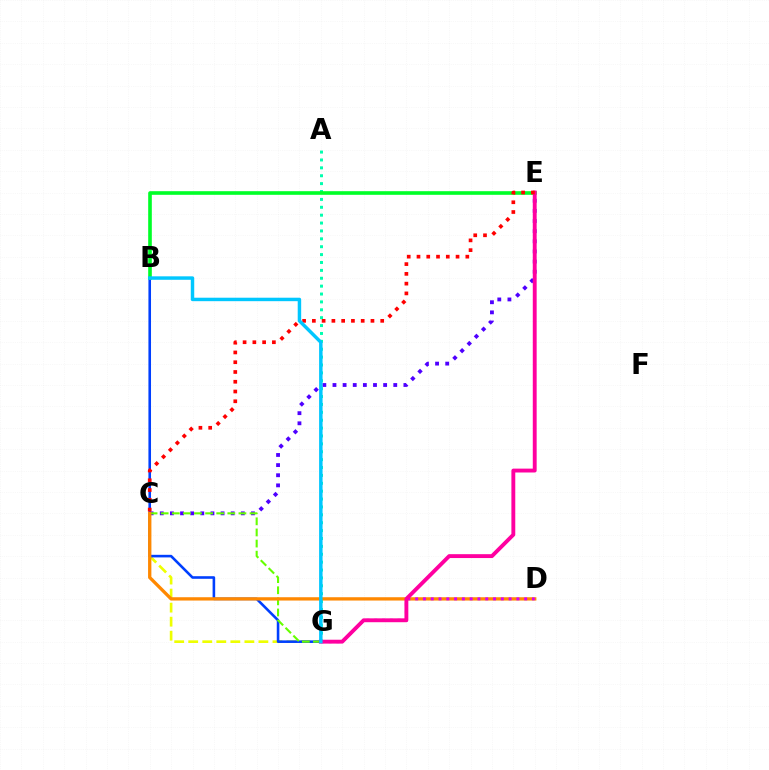{('C', 'G'): [{'color': '#eeff00', 'line_style': 'dashed', 'thickness': 1.91}, {'color': '#66ff00', 'line_style': 'dashed', 'thickness': 1.51}], ('A', 'G'): [{'color': '#00ffaf', 'line_style': 'dotted', 'thickness': 2.14}], ('B', 'G'): [{'color': '#003fff', 'line_style': 'solid', 'thickness': 1.86}, {'color': '#00c7ff', 'line_style': 'solid', 'thickness': 2.49}], ('C', 'E'): [{'color': '#4f00ff', 'line_style': 'dotted', 'thickness': 2.75}, {'color': '#ff0000', 'line_style': 'dotted', 'thickness': 2.65}], ('B', 'E'): [{'color': '#00ff27', 'line_style': 'solid', 'thickness': 2.61}], ('C', 'D'): [{'color': '#ff8800', 'line_style': 'solid', 'thickness': 2.38}], ('D', 'G'): [{'color': '#d600ff', 'line_style': 'dotted', 'thickness': 2.12}], ('E', 'G'): [{'color': '#ff00a0', 'line_style': 'solid', 'thickness': 2.79}]}